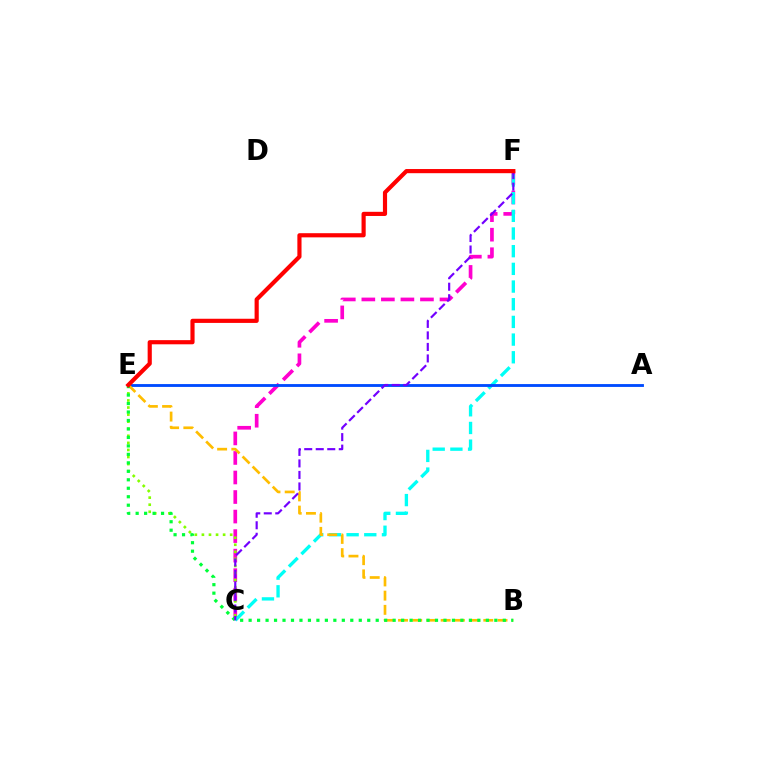{('C', 'F'): [{'color': '#ff00cf', 'line_style': 'dashed', 'thickness': 2.65}, {'color': '#00fff6', 'line_style': 'dashed', 'thickness': 2.4}, {'color': '#7200ff', 'line_style': 'dashed', 'thickness': 1.56}], ('C', 'E'): [{'color': '#84ff00', 'line_style': 'dotted', 'thickness': 1.92}], ('A', 'E'): [{'color': '#004bff', 'line_style': 'solid', 'thickness': 2.05}], ('B', 'E'): [{'color': '#ffbd00', 'line_style': 'dashed', 'thickness': 1.93}, {'color': '#00ff39', 'line_style': 'dotted', 'thickness': 2.3}], ('E', 'F'): [{'color': '#ff0000', 'line_style': 'solid', 'thickness': 2.99}]}